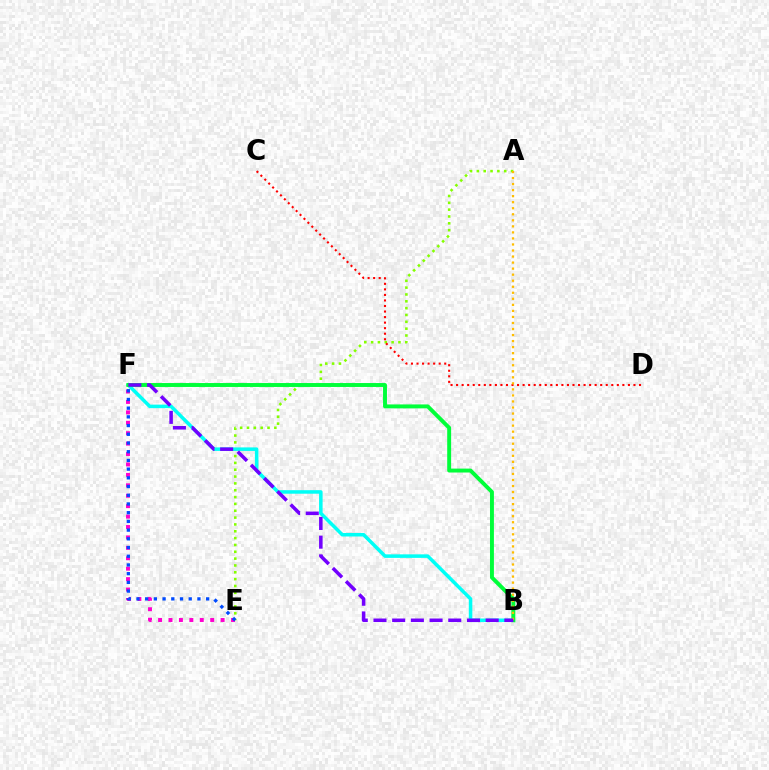{('A', 'E'): [{'color': '#84ff00', 'line_style': 'dotted', 'thickness': 1.86}], ('C', 'D'): [{'color': '#ff0000', 'line_style': 'dotted', 'thickness': 1.51}], ('B', 'F'): [{'color': '#00fff6', 'line_style': 'solid', 'thickness': 2.54}, {'color': '#00ff39', 'line_style': 'solid', 'thickness': 2.82}, {'color': '#7200ff', 'line_style': 'dashed', 'thickness': 2.54}], ('E', 'F'): [{'color': '#ff00cf', 'line_style': 'dotted', 'thickness': 2.83}, {'color': '#004bff', 'line_style': 'dotted', 'thickness': 2.37}], ('A', 'B'): [{'color': '#ffbd00', 'line_style': 'dotted', 'thickness': 1.64}]}